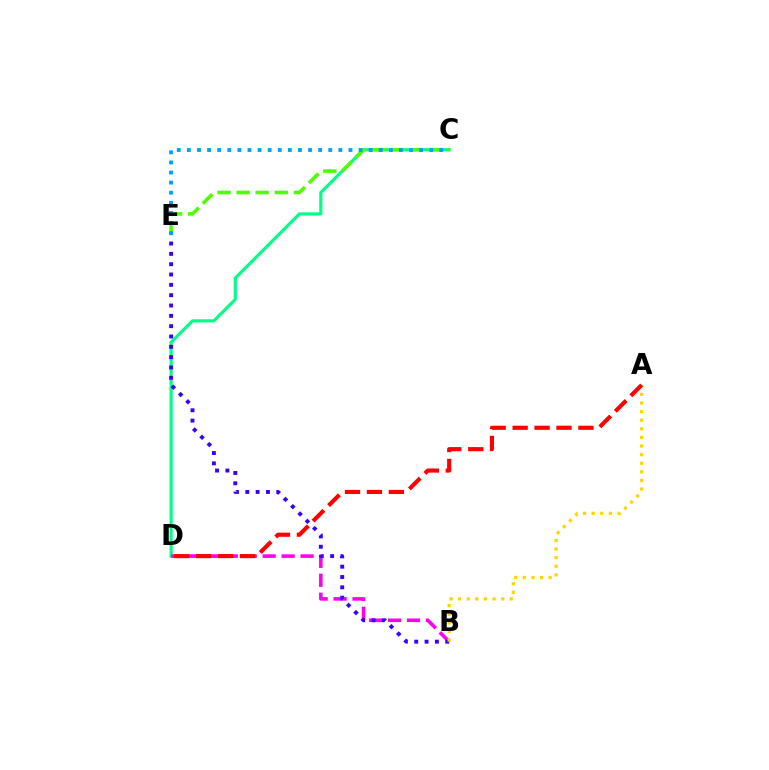{('C', 'D'): [{'color': '#00ff86', 'line_style': 'solid', 'thickness': 2.27}], ('B', 'D'): [{'color': '#ff00ed', 'line_style': 'dashed', 'thickness': 2.57}], ('B', 'E'): [{'color': '#3700ff', 'line_style': 'dotted', 'thickness': 2.81}], ('A', 'B'): [{'color': '#ffd500', 'line_style': 'dotted', 'thickness': 2.34}], ('C', 'E'): [{'color': '#4fff00', 'line_style': 'dashed', 'thickness': 2.6}, {'color': '#009eff', 'line_style': 'dotted', 'thickness': 2.74}], ('A', 'D'): [{'color': '#ff0000', 'line_style': 'dashed', 'thickness': 2.98}]}